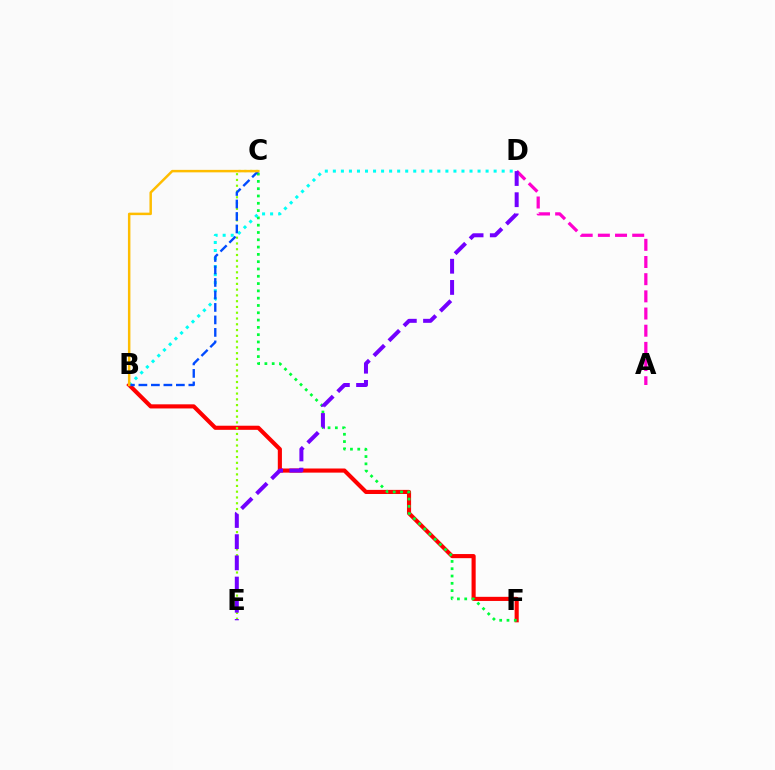{('B', 'F'): [{'color': '#ff0000', 'line_style': 'solid', 'thickness': 2.97}], ('C', 'F'): [{'color': '#00ff39', 'line_style': 'dotted', 'thickness': 1.98}], ('C', 'E'): [{'color': '#84ff00', 'line_style': 'dotted', 'thickness': 1.57}], ('A', 'D'): [{'color': '#ff00cf', 'line_style': 'dashed', 'thickness': 2.33}], ('B', 'D'): [{'color': '#00fff6', 'line_style': 'dotted', 'thickness': 2.18}], ('B', 'C'): [{'color': '#004bff', 'line_style': 'dashed', 'thickness': 1.7}, {'color': '#ffbd00', 'line_style': 'solid', 'thickness': 1.79}], ('D', 'E'): [{'color': '#7200ff', 'line_style': 'dashed', 'thickness': 2.88}]}